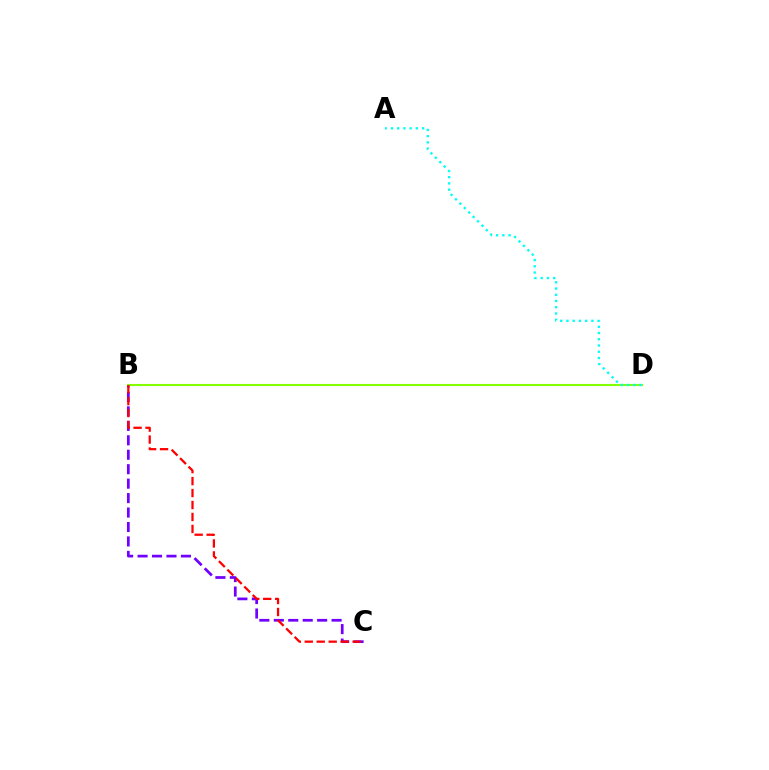{('B', 'C'): [{'color': '#7200ff', 'line_style': 'dashed', 'thickness': 1.96}, {'color': '#ff0000', 'line_style': 'dashed', 'thickness': 1.63}], ('B', 'D'): [{'color': '#84ff00', 'line_style': 'solid', 'thickness': 1.5}], ('A', 'D'): [{'color': '#00fff6', 'line_style': 'dotted', 'thickness': 1.69}]}